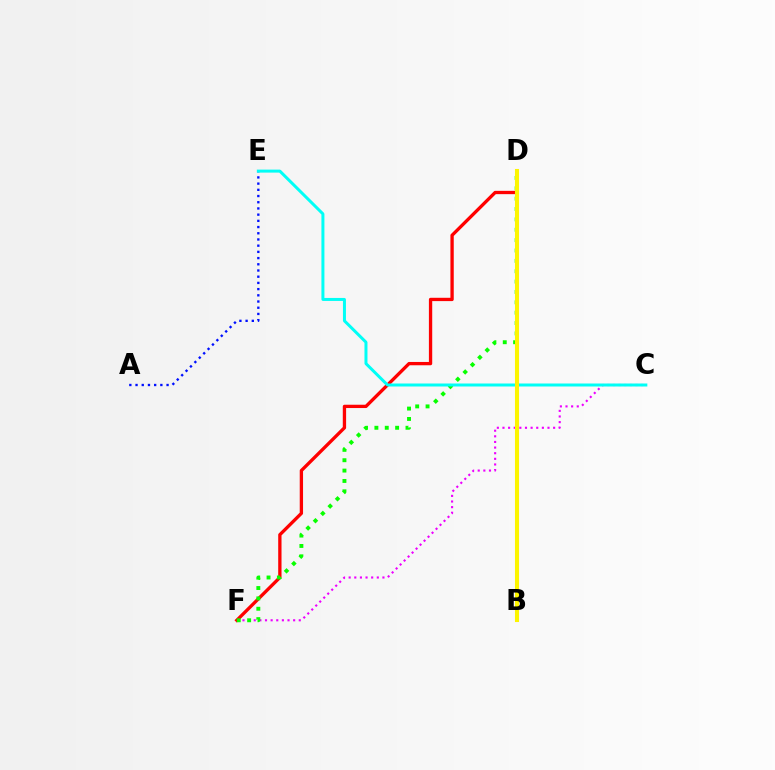{('C', 'F'): [{'color': '#ee00ff', 'line_style': 'dotted', 'thickness': 1.53}], ('A', 'E'): [{'color': '#0010ff', 'line_style': 'dotted', 'thickness': 1.69}], ('D', 'F'): [{'color': '#ff0000', 'line_style': 'solid', 'thickness': 2.38}, {'color': '#08ff00', 'line_style': 'dotted', 'thickness': 2.82}], ('C', 'E'): [{'color': '#00fff6', 'line_style': 'solid', 'thickness': 2.16}], ('B', 'D'): [{'color': '#fcf500', 'line_style': 'solid', 'thickness': 2.93}]}